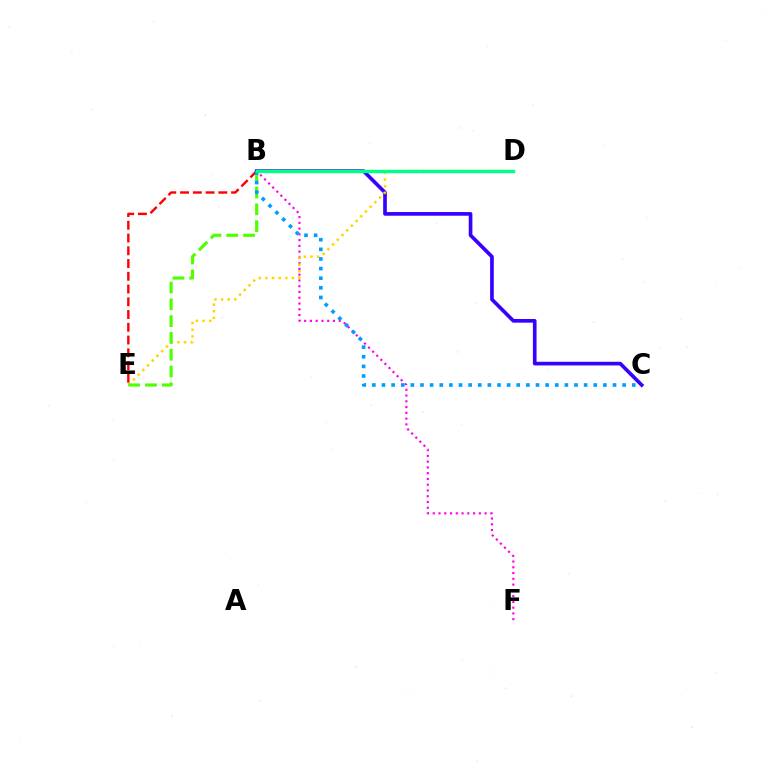{('B', 'E'): [{'color': '#ff0000', 'line_style': 'dashed', 'thickness': 1.73}, {'color': '#4fff00', 'line_style': 'dashed', 'thickness': 2.28}], ('B', 'C'): [{'color': '#3700ff', 'line_style': 'solid', 'thickness': 2.64}, {'color': '#009eff', 'line_style': 'dotted', 'thickness': 2.62}], ('B', 'F'): [{'color': '#ff00ed', 'line_style': 'dotted', 'thickness': 1.57}], ('D', 'E'): [{'color': '#ffd500', 'line_style': 'dotted', 'thickness': 1.81}], ('B', 'D'): [{'color': '#00ff86', 'line_style': 'solid', 'thickness': 2.42}]}